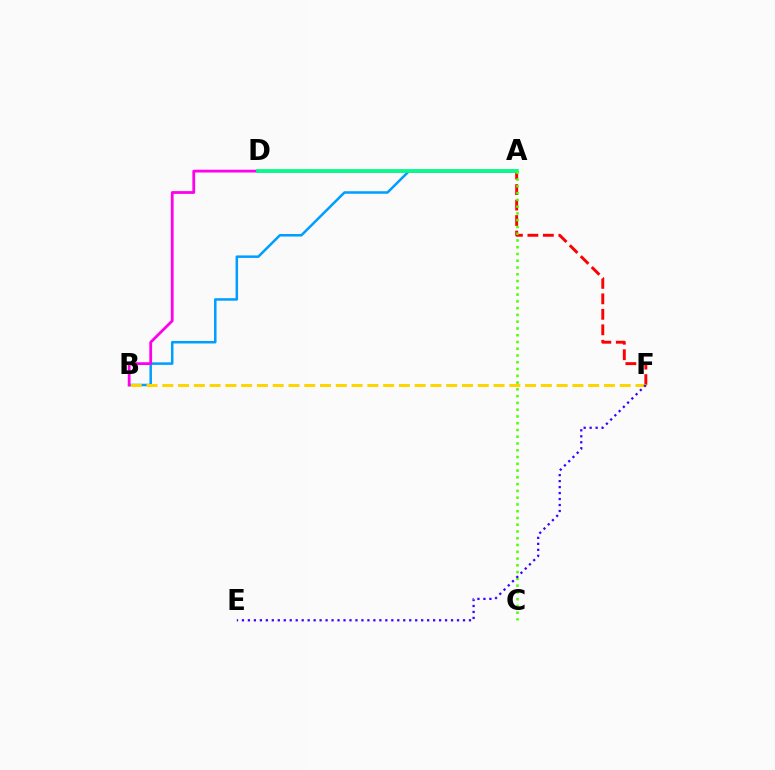{('A', 'F'): [{'color': '#ff0000', 'line_style': 'dashed', 'thickness': 2.1}], ('A', 'B'): [{'color': '#009eff', 'line_style': 'solid', 'thickness': 1.81}, {'color': '#ff00ed', 'line_style': 'solid', 'thickness': 2.01}], ('B', 'F'): [{'color': '#ffd500', 'line_style': 'dashed', 'thickness': 2.14}], ('A', 'D'): [{'color': '#00ff86', 'line_style': 'solid', 'thickness': 2.63}], ('A', 'C'): [{'color': '#4fff00', 'line_style': 'dotted', 'thickness': 1.84}], ('E', 'F'): [{'color': '#3700ff', 'line_style': 'dotted', 'thickness': 1.62}]}